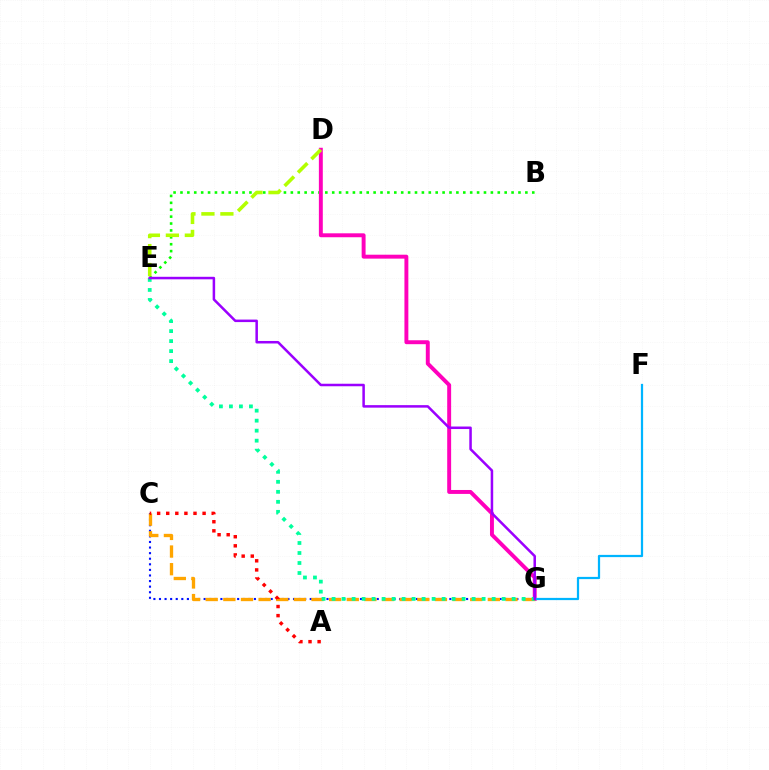{('B', 'E'): [{'color': '#08ff00', 'line_style': 'dotted', 'thickness': 1.87}], ('C', 'G'): [{'color': '#0010ff', 'line_style': 'dotted', 'thickness': 1.52}, {'color': '#ffa500', 'line_style': 'dashed', 'thickness': 2.4}], ('D', 'G'): [{'color': '#ff00bd', 'line_style': 'solid', 'thickness': 2.83}], ('F', 'G'): [{'color': '#00b5ff', 'line_style': 'solid', 'thickness': 1.61}], ('D', 'E'): [{'color': '#b3ff00', 'line_style': 'dashed', 'thickness': 2.58}], ('E', 'G'): [{'color': '#00ff9d', 'line_style': 'dotted', 'thickness': 2.72}, {'color': '#9b00ff', 'line_style': 'solid', 'thickness': 1.81}], ('A', 'C'): [{'color': '#ff0000', 'line_style': 'dotted', 'thickness': 2.47}]}